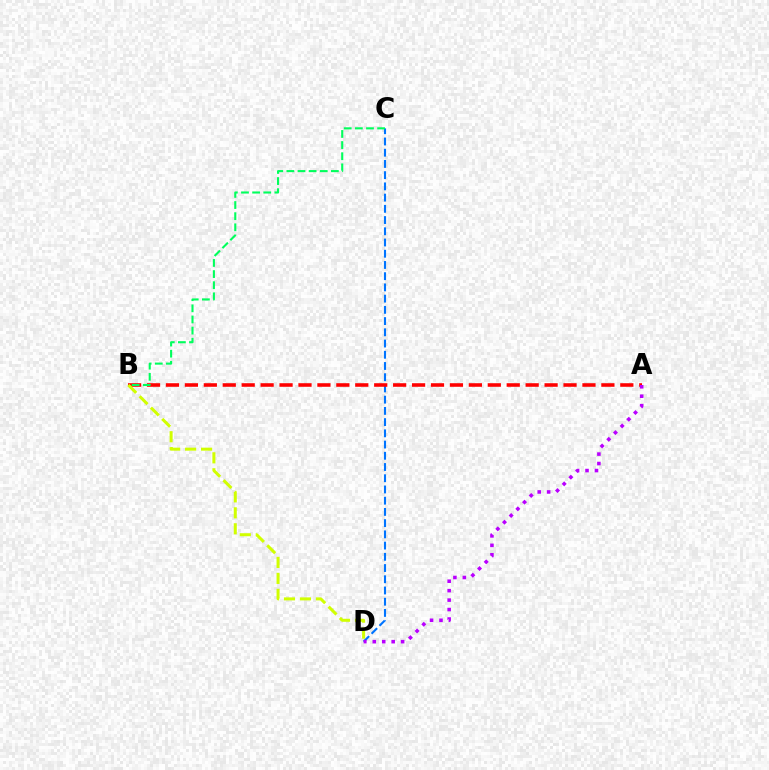{('C', 'D'): [{'color': '#0074ff', 'line_style': 'dashed', 'thickness': 1.52}], ('A', 'B'): [{'color': '#ff0000', 'line_style': 'dashed', 'thickness': 2.57}], ('A', 'D'): [{'color': '#b900ff', 'line_style': 'dotted', 'thickness': 2.57}], ('B', 'C'): [{'color': '#00ff5c', 'line_style': 'dashed', 'thickness': 1.51}], ('B', 'D'): [{'color': '#d1ff00', 'line_style': 'dashed', 'thickness': 2.17}]}